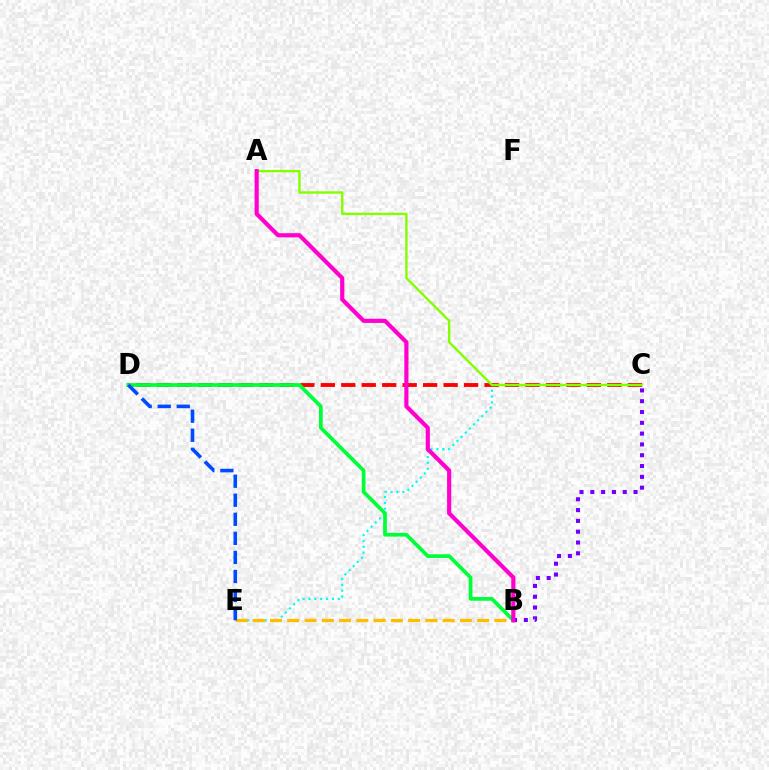{('C', 'E'): [{'color': '#00fff6', 'line_style': 'dotted', 'thickness': 1.59}], ('B', 'E'): [{'color': '#ffbd00', 'line_style': 'dashed', 'thickness': 2.34}], ('C', 'D'): [{'color': '#ff0000', 'line_style': 'dashed', 'thickness': 2.78}], ('B', 'D'): [{'color': '#00ff39', 'line_style': 'solid', 'thickness': 2.68}], ('D', 'E'): [{'color': '#004bff', 'line_style': 'dashed', 'thickness': 2.59}], ('A', 'C'): [{'color': '#84ff00', 'line_style': 'solid', 'thickness': 1.73}], ('B', 'C'): [{'color': '#7200ff', 'line_style': 'dotted', 'thickness': 2.94}], ('A', 'B'): [{'color': '#ff00cf', 'line_style': 'solid', 'thickness': 3.0}]}